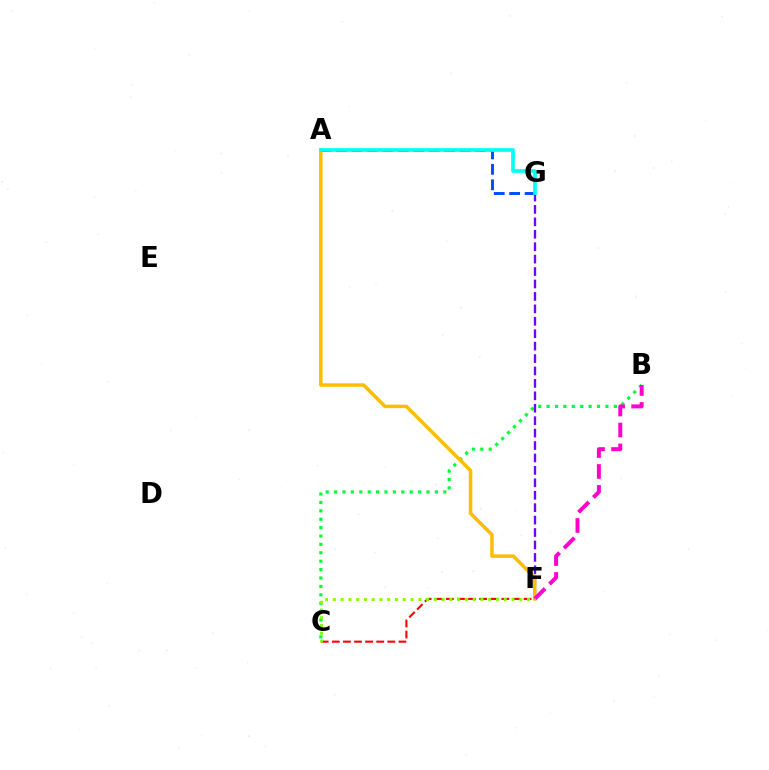{('B', 'C'): [{'color': '#00ff39', 'line_style': 'dotted', 'thickness': 2.28}], ('F', 'G'): [{'color': '#7200ff', 'line_style': 'dashed', 'thickness': 1.69}], ('A', 'F'): [{'color': '#ffbd00', 'line_style': 'solid', 'thickness': 2.52}], ('A', 'G'): [{'color': '#004bff', 'line_style': 'dashed', 'thickness': 2.1}, {'color': '#00fff6', 'line_style': 'solid', 'thickness': 2.64}], ('B', 'F'): [{'color': '#ff00cf', 'line_style': 'dashed', 'thickness': 2.85}], ('C', 'F'): [{'color': '#ff0000', 'line_style': 'dashed', 'thickness': 1.51}, {'color': '#84ff00', 'line_style': 'dotted', 'thickness': 2.11}]}